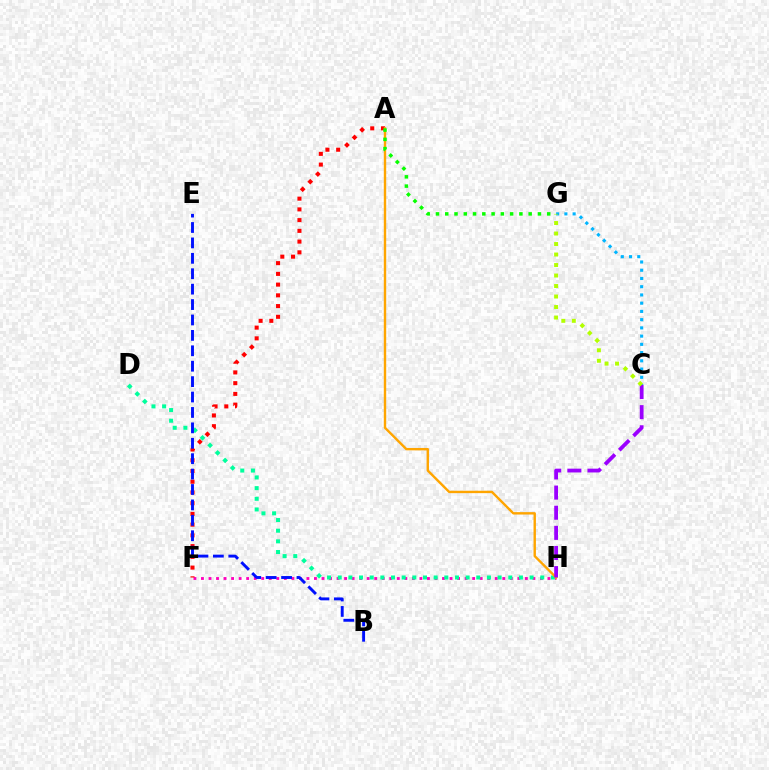{('F', 'H'): [{'color': '#ff00bd', 'line_style': 'dotted', 'thickness': 2.05}], ('A', 'F'): [{'color': '#ff0000', 'line_style': 'dotted', 'thickness': 2.92}], ('D', 'H'): [{'color': '#00ff9d', 'line_style': 'dotted', 'thickness': 2.9}], ('B', 'E'): [{'color': '#0010ff', 'line_style': 'dashed', 'thickness': 2.09}], ('A', 'H'): [{'color': '#ffa500', 'line_style': 'solid', 'thickness': 1.73}], ('C', 'H'): [{'color': '#9b00ff', 'line_style': 'dashed', 'thickness': 2.73}], ('C', 'G'): [{'color': '#00b5ff', 'line_style': 'dotted', 'thickness': 2.24}, {'color': '#b3ff00', 'line_style': 'dotted', 'thickness': 2.85}], ('A', 'G'): [{'color': '#08ff00', 'line_style': 'dotted', 'thickness': 2.52}]}